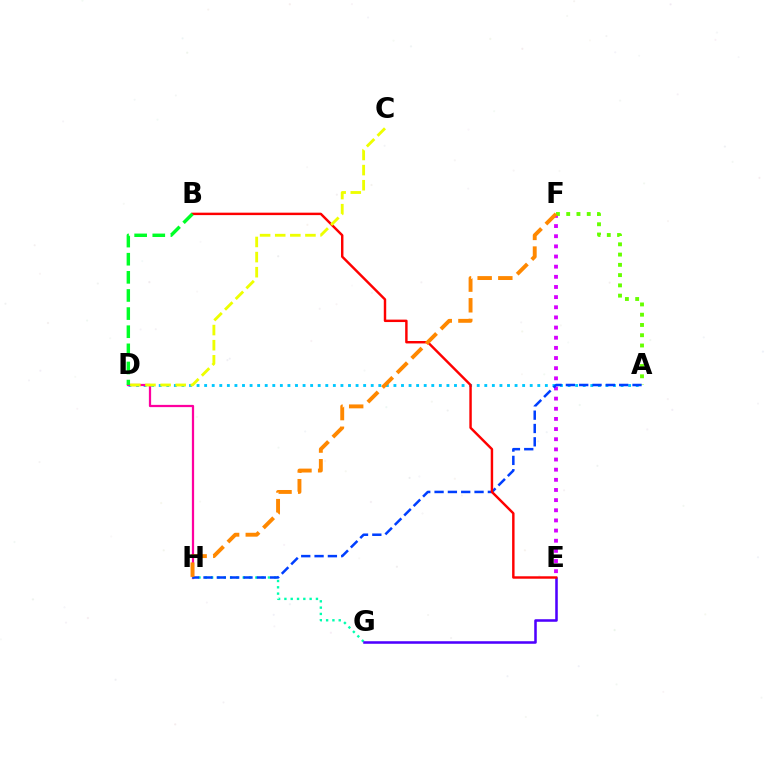{('E', 'F'): [{'color': '#d600ff', 'line_style': 'dotted', 'thickness': 2.76}], ('A', 'D'): [{'color': '#00c7ff', 'line_style': 'dotted', 'thickness': 2.06}], ('D', 'H'): [{'color': '#ff00a0', 'line_style': 'solid', 'thickness': 1.62}], ('G', 'H'): [{'color': '#00ffaf', 'line_style': 'dotted', 'thickness': 1.71}], ('A', 'F'): [{'color': '#66ff00', 'line_style': 'dotted', 'thickness': 2.79}], ('A', 'H'): [{'color': '#003fff', 'line_style': 'dashed', 'thickness': 1.81}], ('E', 'G'): [{'color': '#4f00ff', 'line_style': 'solid', 'thickness': 1.83}], ('B', 'E'): [{'color': '#ff0000', 'line_style': 'solid', 'thickness': 1.76}], ('F', 'H'): [{'color': '#ff8800', 'line_style': 'dashed', 'thickness': 2.81}], ('C', 'D'): [{'color': '#eeff00', 'line_style': 'dashed', 'thickness': 2.05}], ('B', 'D'): [{'color': '#00ff27', 'line_style': 'dashed', 'thickness': 2.46}]}